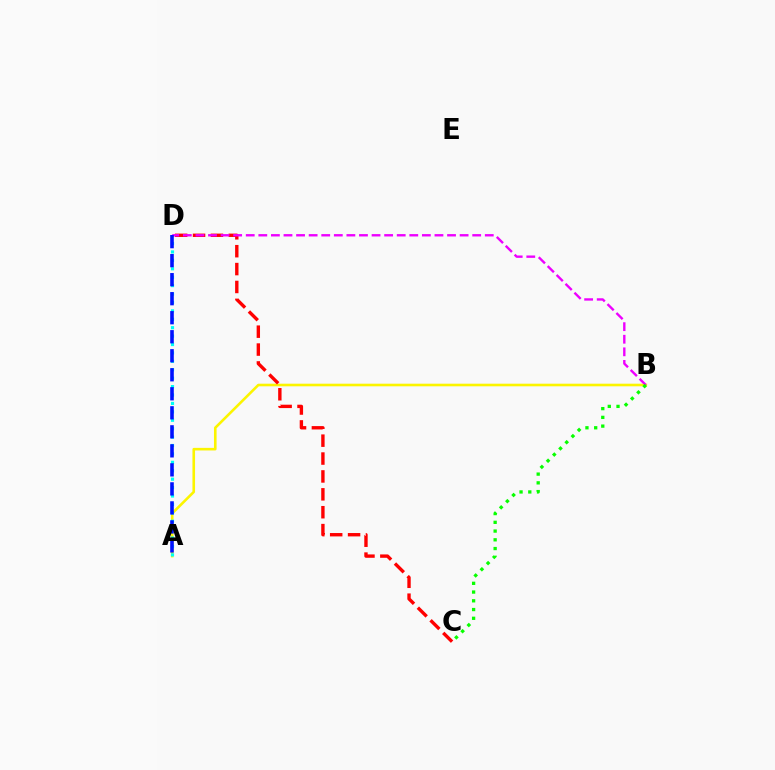{('A', 'B'): [{'color': '#fcf500', 'line_style': 'solid', 'thickness': 1.87}], ('A', 'D'): [{'color': '#00fff6', 'line_style': 'dotted', 'thickness': 2.29}, {'color': '#0010ff', 'line_style': 'dashed', 'thickness': 2.58}], ('C', 'D'): [{'color': '#ff0000', 'line_style': 'dashed', 'thickness': 2.43}], ('B', 'D'): [{'color': '#ee00ff', 'line_style': 'dashed', 'thickness': 1.71}], ('B', 'C'): [{'color': '#08ff00', 'line_style': 'dotted', 'thickness': 2.38}]}